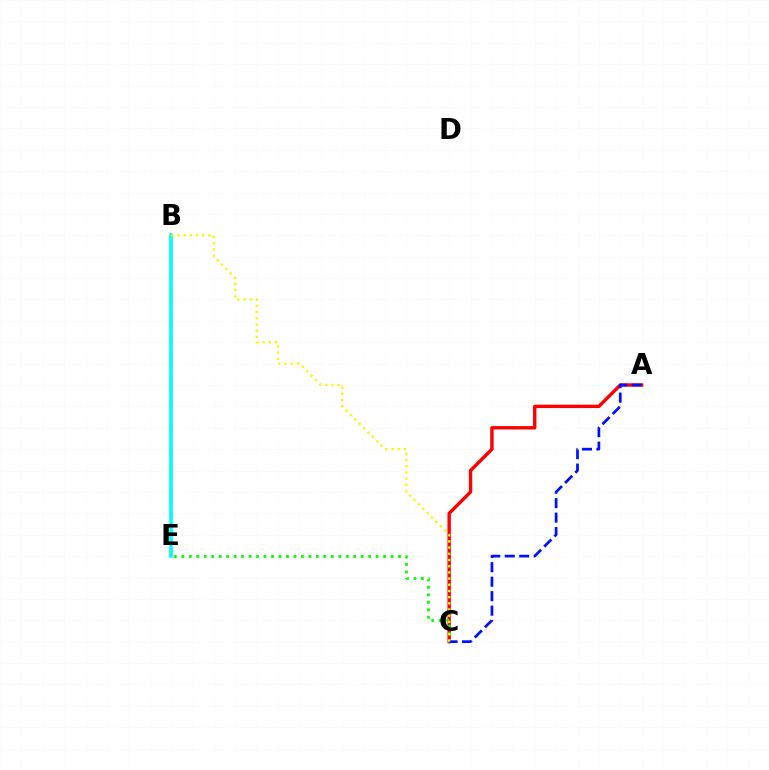{('A', 'C'): [{'color': '#ff0000', 'line_style': 'solid', 'thickness': 2.43}, {'color': '#0010ff', 'line_style': 'dashed', 'thickness': 1.97}], ('C', 'E'): [{'color': '#08ff00', 'line_style': 'dotted', 'thickness': 2.03}], ('B', 'E'): [{'color': '#ee00ff', 'line_style': 'dashed', 'thickness': 1.68}, {'color': '#00fff6', 'line_style': 'solid', 'thickness': 2.62}], ('B', 'C'): [{'color': '#fcf500', 'line_style': 'dotted', 'thickness': 1.68}]}